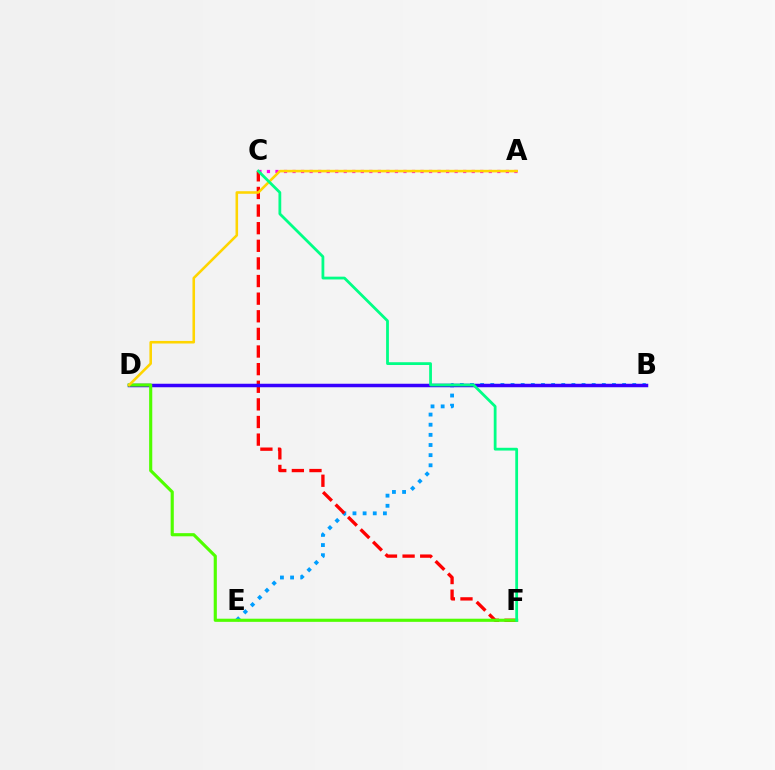{('A', 'C'): [{'color': '#ff00ed', 'line_style': 'dotted', 'thickness': 2.32}], ('B', 'E'): [{'color': '#009eff', 'line_style': 'dotted', 'thickness': 2.76}], ('C', 'F'): [{'color': '#ff0000', 'line_style': 'dashed', 'thickness': 2.39}, {'color': '#00ff86', 'line_style': 'solid', 'thickness': 2.0}], ('B', 'D'): [{'color': '#3700ff', 'line_style': 'solid', 'thickness': 2.52}], ('D', 'F'): [{'color': '#4fff00', 'line_style': 'solid', 'thickness': 2.26}], ('A', 'D'): [{'color': '#ffd500', 'line_style': 'solid', 'thickness': 1.85}]}